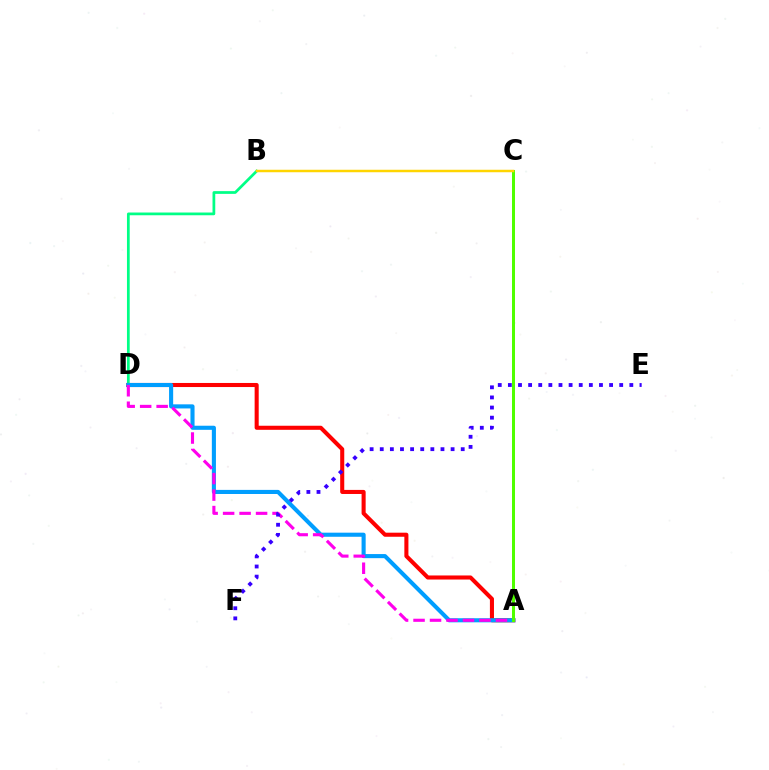{('B', 'D'): [{'color': '#00ff86', 'line_style': 'solid', 'thickness': 1.97}], ('A', 'D'): [{'color': '#ff0000', 'line_style': 'solid', 'thickness': 2.93}, {'color': '#009eff', 'line_style': 'solid', 'thickness': 2.95}, {'color': '#ff00ed', 'line_style': 'dashed', 'thickness': 2.24}], ('A', 'C'): [{'color': '#4fff00', 'line_style': 'solid', 'thickness': 2.16}], ('B', 'C'): [{'color': '#ffd500', 'line_style': 'solid', 'thickness': 1.78}], ('E', 'F'): [{'color': '#3700ff', 'line_style': 'dotted', 'thickness': 2.75}]}